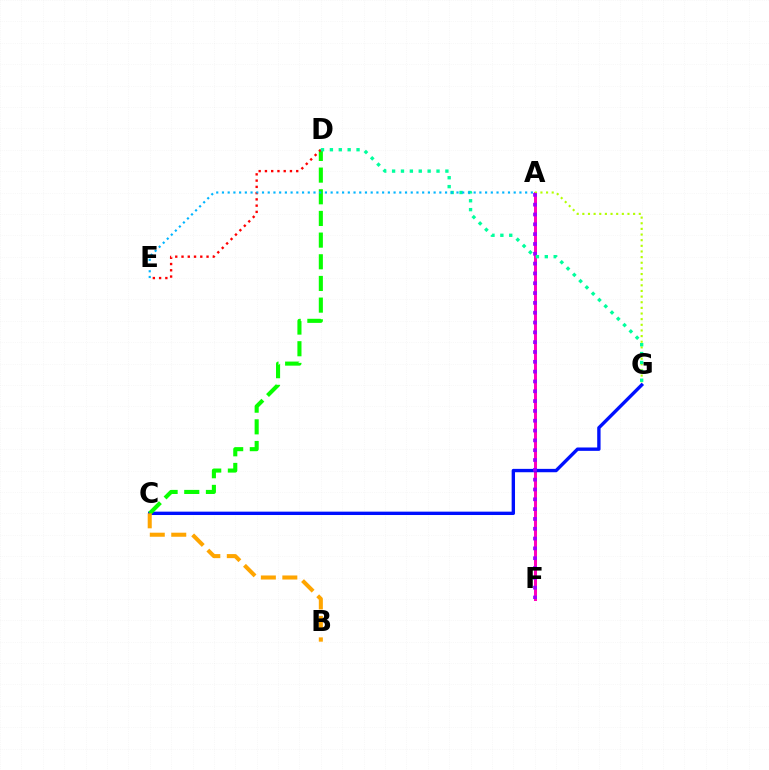{('A', 'F'): [{'color': '#ff00bd', 'line_style': 'solid', 'thickness': 2.17}, {'color': '#9b00ff', 'line_style': 'dotted', 'thickness': 2.67}], ('C', 'G'): [{'color': '#0010ff', 'line_style': 'solid', 'thickness': 2.42}], ('C', 'D'): [{'color': '#08ff00', 'line_style': 'dashed', 'thickness': 2.94}], ('A', 'G'): [{'color': '#b3ff00', 'line_style': 'dotted', 'thickness': 1.53}], ('D', 'E'): [{'color': '#ff0000', 'line_style': 'dotted', 'thickness': 1.7}], ('D', 'G'): [{'color': '#00ff9d', 'line_style': 'dotted', 'thickness': 2.41}], ('A', 'E'): [{'color': '#00b5ff', 'line_style': 'dotted', 'thickness': 1.55}], ('B', 'C'): [{'color': '#ffa500', 'line_style': 'dashed', 'thickness': 2.92}]}